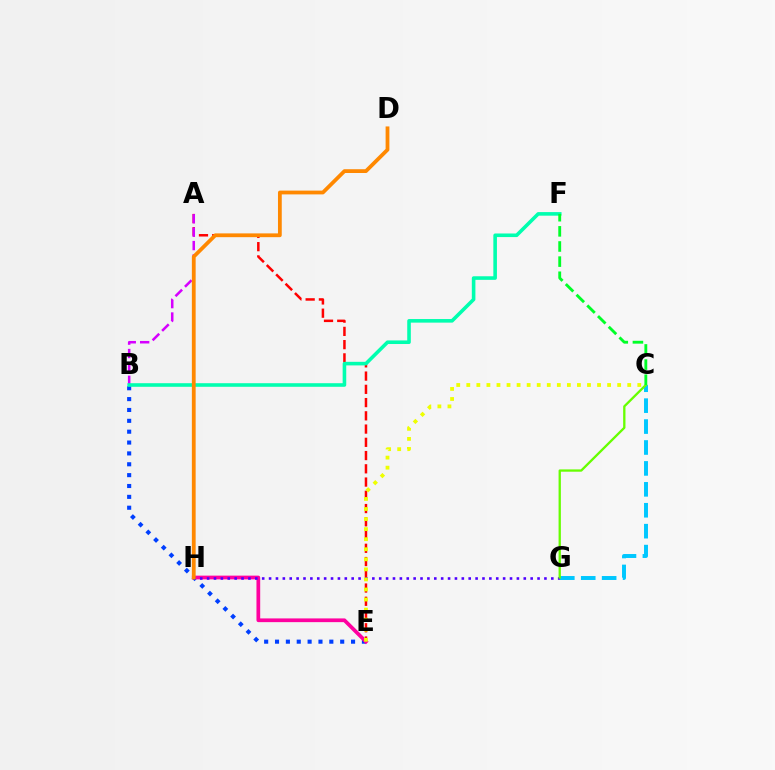{('A', 'E'): [{'color': '#ff0000', 'line_style': 'dashed', 'thickness': 1.8}], ('B', 'E'): [{'color': '#003fff', 'line_style': 'dotted', 'thickness': 2.95}], ('E', 'H'): [{'color': '#ff00a0', 'line_style': 'solid', 'thickness': 2.68}], ('A', 'B'): [{'color': '#d600ff', 'line_style': 'dashed', 'thickness': 1.82}], ('G', 'H'): [{'color': '#4f00ff', 'line_style': 'dotted', 'thickness': 1.87}], ('C', 'E'): [{'color': '#eeff00', 'line_style': 'dotted', 'thickness': 2.73}], ('C', 'G'): [{'color': '#00c7ff', 'line_style': 'dashed', 'thickness': 2.84}, {'color': '#66ff00', 'line_style': 'solid', 'thickness': 1.66}], ('B', 'F'): [{'color': '#00ffaf', 'line_style': 'solid', 'thickness': 2.58}], ('C', 'F'): [{'color': '#00ff27', 'line_style': 'dashed', 'thickness': 2.06}], ('D', 'H'): [{'color': '#ff8800', 'line_style': 'solid', 'thickness': 2.72}]}